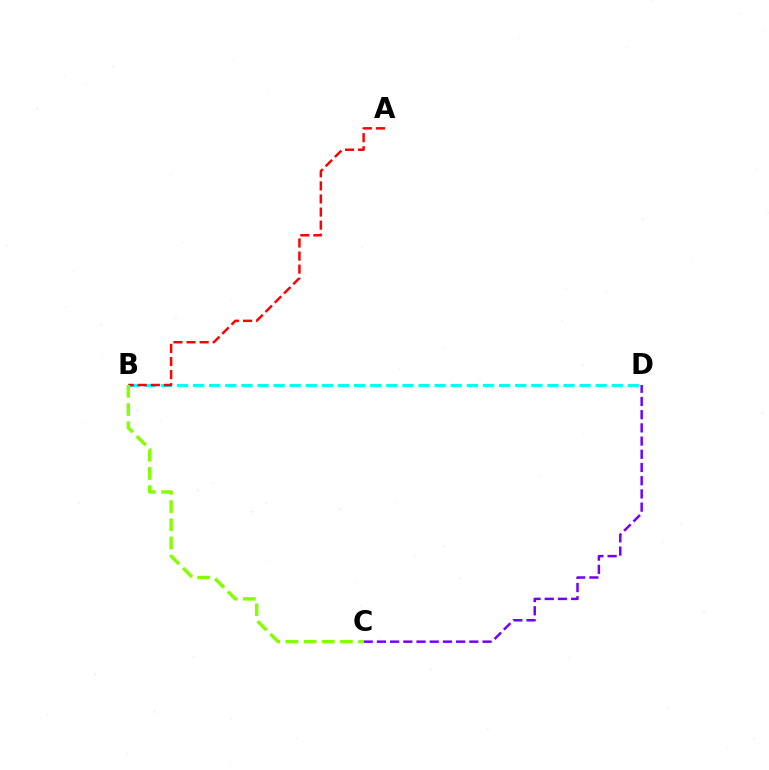{('C', 'D'): [{'color': '#7200ff', 'line_style': 'dashed', 'thickness': 1.79}], ('B', 'D'): [{'color': '#00fff6', 'line_style': 'dashed', 'thickness': 2.19}], ('A', 'B'): [{'color': '#ff0000', 'line_style': 'dashed', 'thickness': 1.78}], ('B', 'C'): [{'color': '#84ff00', 'line_style': 'dashed', 'thickness': 2.47}]}